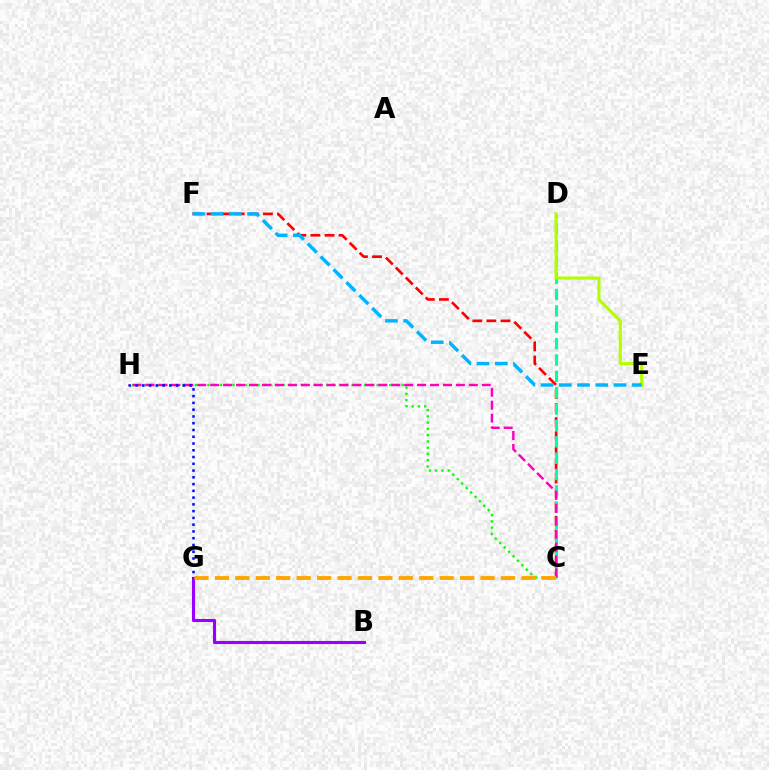{('C', 'F'): [{'color': '#ff0000', 'line_style': 'dashed', 'thickness': 1.91}], ('C', 'D'): [{'color': '#00ff9d', 'line_style': 'dashed', 'thickness': 2.22}], ('D', 'E'): [{'color': '#b3ff00', 'line_style': 'solid', 'thickness': 2.29}], ('C', 'H'): [{'color': '#08ff00', 'line_style': 'dotted', 'thickness': 1.7}, {'color': '#ff00bd', 'line_style': 'dashed', 'thickness': 1.76}], ('B', 'G'): [{'color': '#9b00ff', 'line_style': 'solid', 'thickness': 2.24}], ('G', 'H'): [{'color': '#0010ff', 'line_style': 'dotted', 'thickness': 1.84}], ('C', 'G'): [{'color': '#ffa500', 'line_style': 'dashed', 'thickness': 2.78}], ('E', 'F'): [{'color': '#00b5ff', 'line_style': 'dashed', 'thickness': 2.48}]}